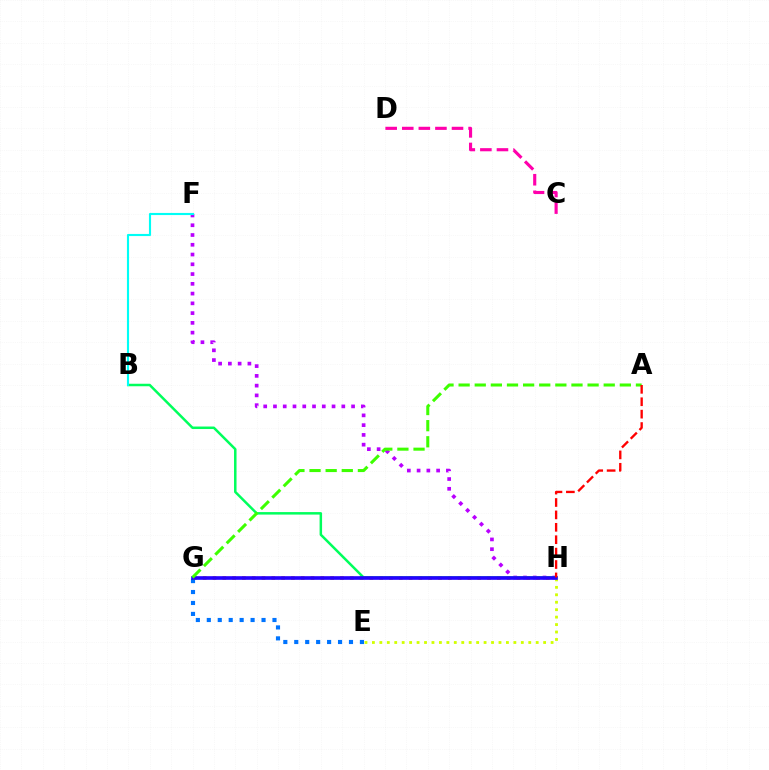{('F', 'H'): [{'color': '#b900ff', 'line_style': 'dotted', 'thickness': 2.65}], ('E', 'G'): [{'color': '#0074ff', 'line_style': 'dotted', 'thickness': 2.97}], ('G', 'H'): [{'color': '#ff9400', 'line_style': 'dotted', 'thickness': 2.66}, {'color': '#2500ff', 'line_style': 'solid', 'thickness': 2.62}], ('B', 'H'): [{'color': '#00ff5c', 'line_style': 'solid', 'thickness': 1.8}], ('E', 'H'): [{'color': '#d1ff00', 'line_style': 'dotted', 'thickness': 2.02}], ('B', 'F'): [{'color': '#00fff6', 'line_style': 'solid', 'thickness': 1.54}], ('A', 'G'): [{'color': '#3dff00', 'line_style': 'dashed', 'thickness': 2.19}], ('A', 'H'): [{'color': '#ff0000', 'line_style': 'dashed', 'thickness': 1.69}], ('C', 'D'): [{'color': '#ff00ac', 'line_style': 'dashed', 'thickness': 2.25}]}